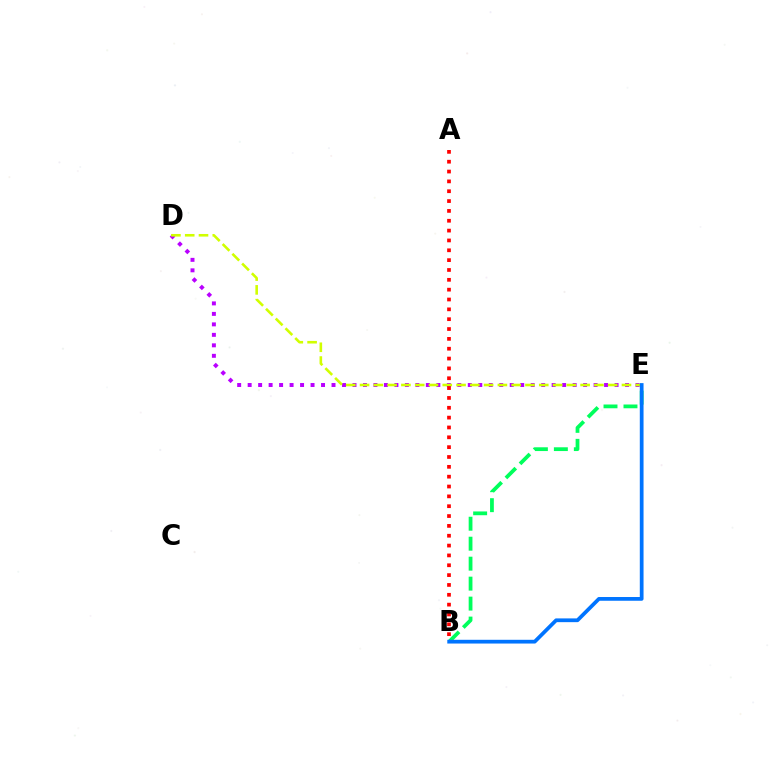{('D', 'E'): [{'color': '#b900ff', 'line_style': 'dotted', 'thickness': 2.85}, {'color': '#d1ff00', 'line_style': 'dashed', 'thickness': 1.87}], ('B', 'E'): [{'color': '#00ff5c', 'line_style': 'dashed', 'thickness': 2.71}, {'color': '#0074ff', 'line_style': 'solid', 'thickness': 2.7}], ('A', 'B'): [{'color': '#ff0000', 'line_style': 'dotted', 'thickness': 2.67}]}